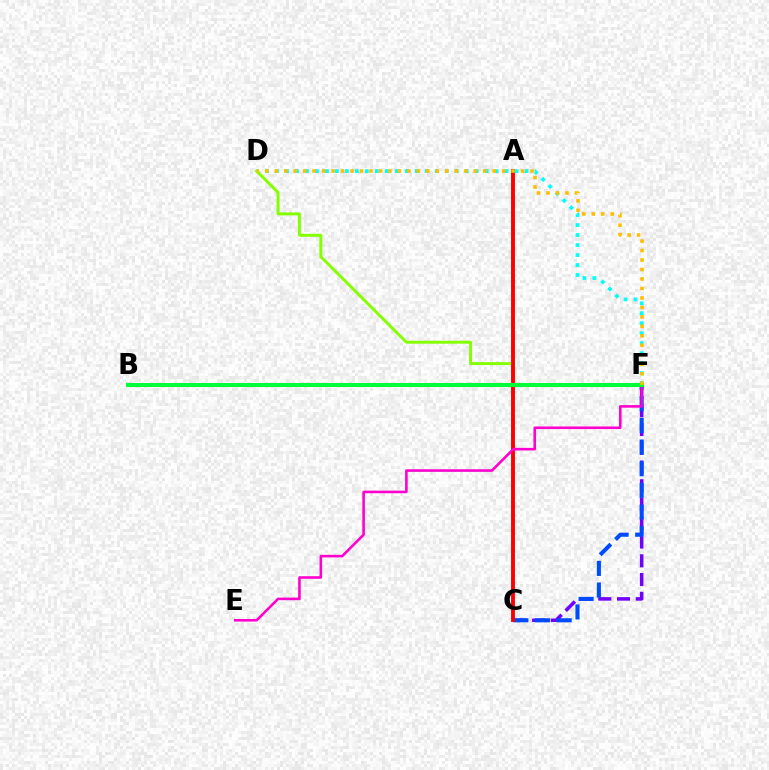{('C', 'F'): [{'color': '#7200ff', 'line_style': 'dashed', 'thickness': 2.55}, {'color': '#004bff', 'line_style': 'dashed', 'thickness': 2.94}], ('D', 'F'): [{'color': '#00fff6', 'line_style': 'dotted', 'thickness': 2.71}, {'color': '#84ff00', 'line_style': 'solid', 'thickness': 2.12}, {'color': '#ffbd00', 'line_style': 'dotted', 'thickness': 2.57}], ('A', 'C'): [{'color': '#ff0000', 'line_style': 'solid', 'thickness': 2.8}], ('E', 'F'): [{'color': '#ff00cf', 'line_style': 'solid', 'thickness': 1.87}], ('B', 'F'): [{'color': '#00ff39', 'line_style': 'solid', 'thickness': 2.93}]}